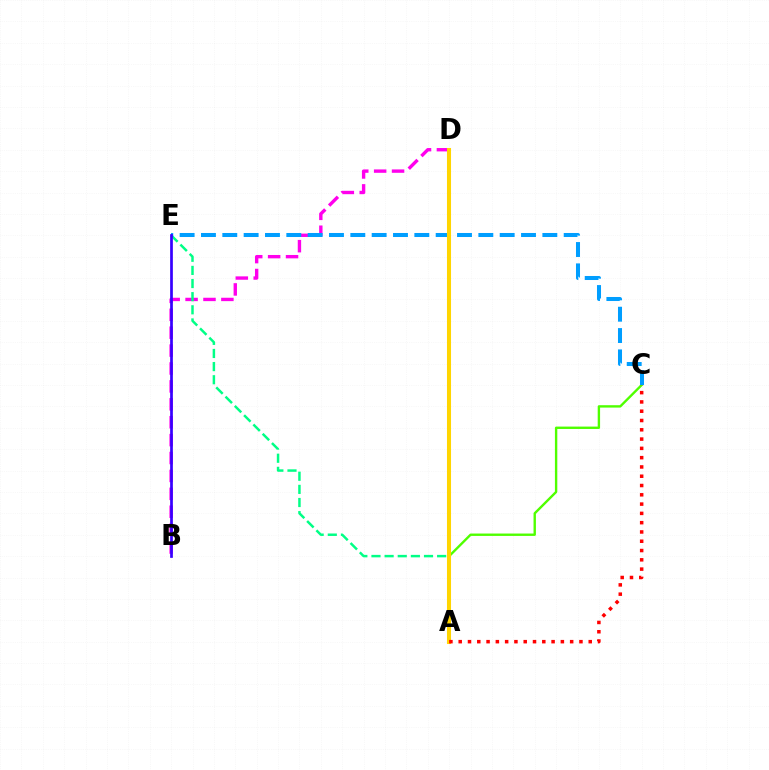{('B', 'D'): [{'color': '#ff00ed', 'line_style': 'dashed', 'thickness': 2.43}], ('A', 'E'): [{'color': '#00ff86', 'line_style': 'dashed', 'thickness': 1.78}], ('A', 'C'): [{'color': '#4fff00', 'line_style': 'solid', 'thickness': 1.72}, {'color': '#ff0000', 'line_style': 'dotted', 'thickness': 2.52}], ('C', 'E'): [{'color': '#009eff', 'line_style': 'dashed', 'thickness': 2.9}], ('B', 'E'): [{'color': '#3700ff', 'line_style': 'solid', 'thickness': 1.95}], ('A', 'D'): [{'color': '#ffd500', 'line_style': 'solid', 'thickness': 2.92}]}